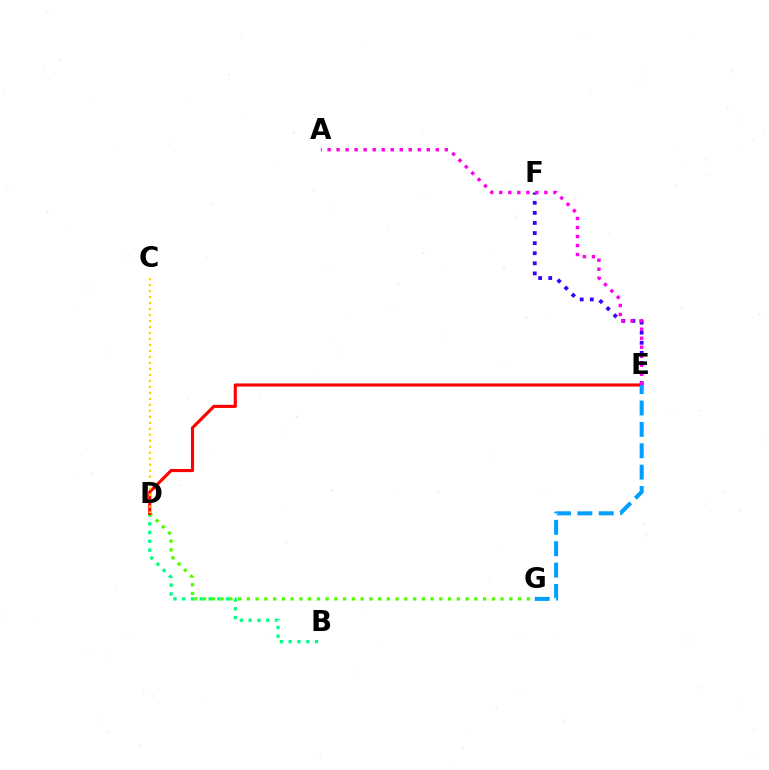{('E', 'F'): [{'color': '#3700ff', 'line_style': 'dotted', 'thickness': 2.74}], ('B', 'D'): [{'color': '#00ff86', 'line_style': 'dotted', 'thickness': 2.39}], ('D', 'G'): [{'color': '#4fff00', 'line_style': 'dotted', 'thickness': 2.38}], ('D', 'E'): [{'color': '#ff0000', 'line_style': 'solid', 'thickness': 2.25}], ('C', 'D'): [{'color': '#ffd500', 'line_style': 'dotted', 'thickness': 1.63}], ('A', 'E'): [{'color': '#ff00ed', 'line_style': 'dotted', 'thickness': 2.45}], ('E', 'G'): [{'color': '#009eff', 'line_style': 'dashed', 'thickness': 2.9}]}